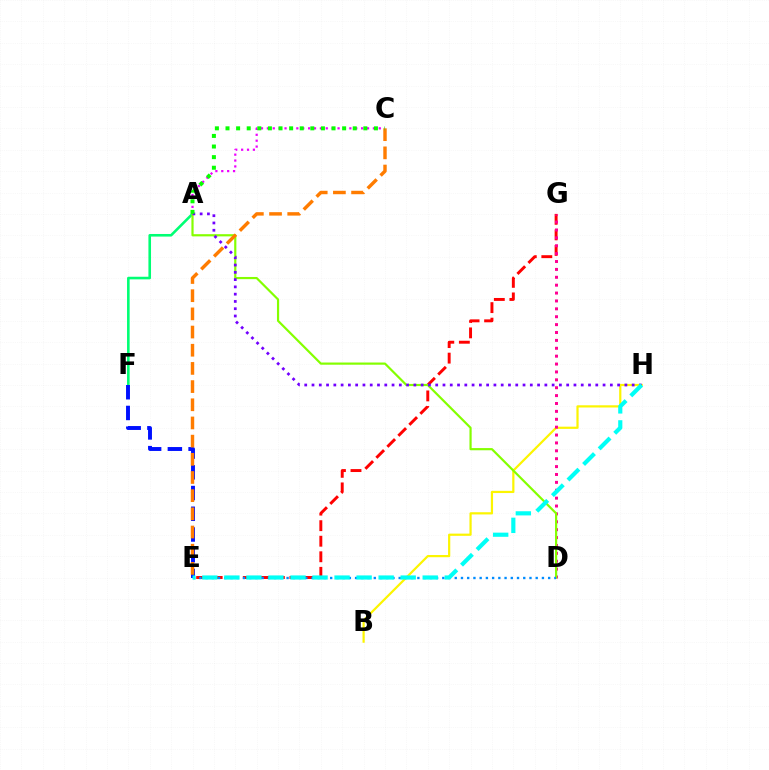{('B', 'H'): [{'color': '#fcf500', 'line_style': 'solid', 'thickness': 1.59}], ('E', 'G'): [{'color': '#ff0000', 'line_style': 'dashed', 'thickness': 2.11}], ('A', 'F'): [{'color': '#00ff74', 'line_style': 'solid', 'thickness': 1.87}], ('D', 'G'): [{'color': '#ff0094', 'line_style': 'dotted', 'thickness': 2.14}], ('A', 'D'): [{'color': '#84ff00', 'line_style': 'solid', 'thickness': 1.58}], ('A', 'C'): [{'color': '#ee00ff', 'line_style': 'dotted', 'thickness': 1.6}, {'color': '#08ff00', 'line_style': 'dotted', 'thickness': 2.88}], ('E', 'F'): [{'color': '#0010ff', 'line_style': 'dashed', 'thickness': 2.82}], ('D', 'E'): [{'color': '#008cff', 'line_style': 'dotted', 'thickness': 1.69}], ('C', 'E'): [{'color': '#ff7c00', 'line_style': 'dashed', 'thickness': 2.47}], ('A', 'H'): [{'color': '#7200ff', 'line_style': 'dotted', 'thickness': 1.98}], ('E', 'H'): [{'color': '#00fff6', 'line_style': 'dashed', 'thickness': 2.99}]}